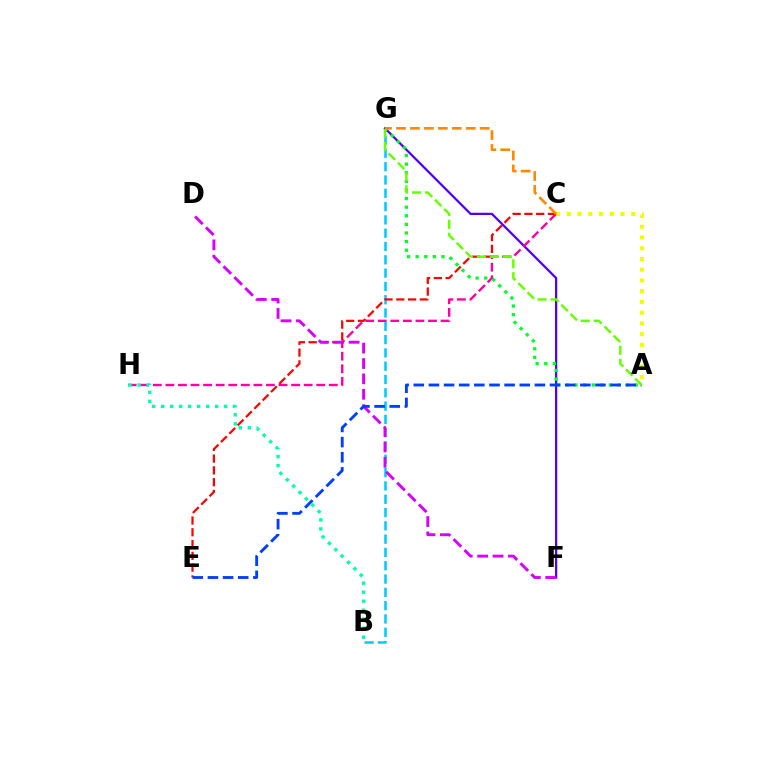{('B', 'G'): [{'color': '#00c7ff', 'line_style': 'dashed', 'thickness': 1.81}], ('F', 'G'): [{'color': '#4f00ff', 'line_style': 'solid', 'thickness': 1.62}], ('C', 'H'): [{'color': '#ff00a0', 'line_style': 'dashed', 'thickness': 1.71}], ('A', 'C'): [{'color': '#eeff00', 'line_style': 'dotted', 'thickness': 2.92}], ('B', 'H'): [{'color': '#00ffaf', 'line_style': 'dotted', 'thickness': 2.45}], ('C', 'E'): [{'color': '#ff0000', 'line_style': 'dashed', 'thickness': 1.6}], ('A', 'G'): [{'color': '#00ff27', 'line_style': 'dotted', 'thickness': 2.34}, {'color': '#66ff00', 'line_style': 'dashed', 'thickness': 1.77}], ('C', 'G'): [{'color': '#ff8800', 'line_style': 'dashed', 'thickness': 1.9}], ('D', 'F'): [{'color': '#d600ff', 'line_style': 'dashed', 'thickness': 2.09}], ('A', 'E'): [{'color': '#003fff', 'line_style': 'dashed', 'thickness': 2.06}]}